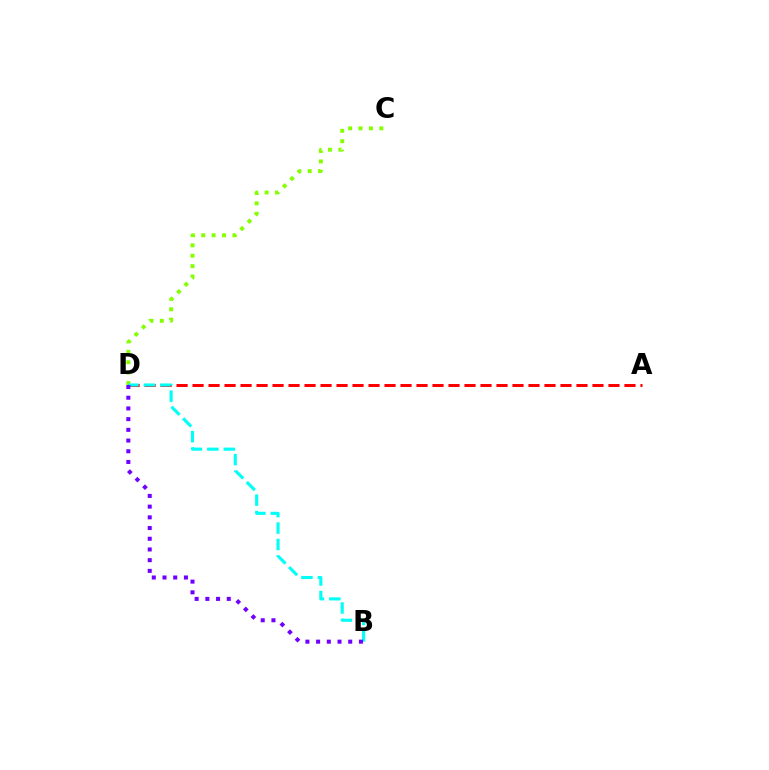{('C', 'D'): [{'color': '#84ff00', 'line_style': 'dotted', 'thickness': 2.83}], ('A', 'D'): [{'color': '#ff0000', 'line_style': 'dashed', 'thickness': 2.17}], ('B', 'D'): [{'color': '#00fff6', 'line_style': 'dashed', 'thickness': 2.23}, {'color': '#7200ff', 'line_style': 'dotted', 'thickness': 2.91}]}